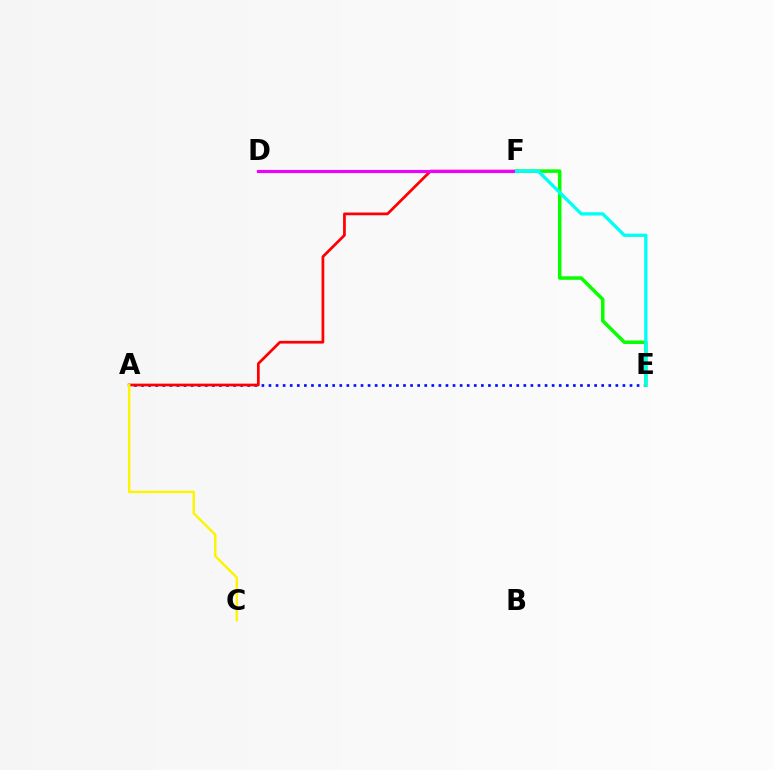{('A', 'E'): [{'color': '#0010ff', 'line_style': 'dotted', 'thickness': 1.92}], ('A', 'F'): [{'color': '#ff0000', 'line_style': 'solid', 'thickness': 1.97}], ('D', 'F'): [{'color': '#ee00ff', 'line_style': 'solid', 'thickness': 2.25}], ('E', 'F'): [{'color': '#08ff00', 'line_style': 'solid', 'thickness': 2.53}, {'color': '#00fff6', 'line_style': 'solid', 'thickness': 2.39}], ('A', 'C'): [{'color': '#fcf500', 'line_style': 'solid', 'thickness': 1.74}]}